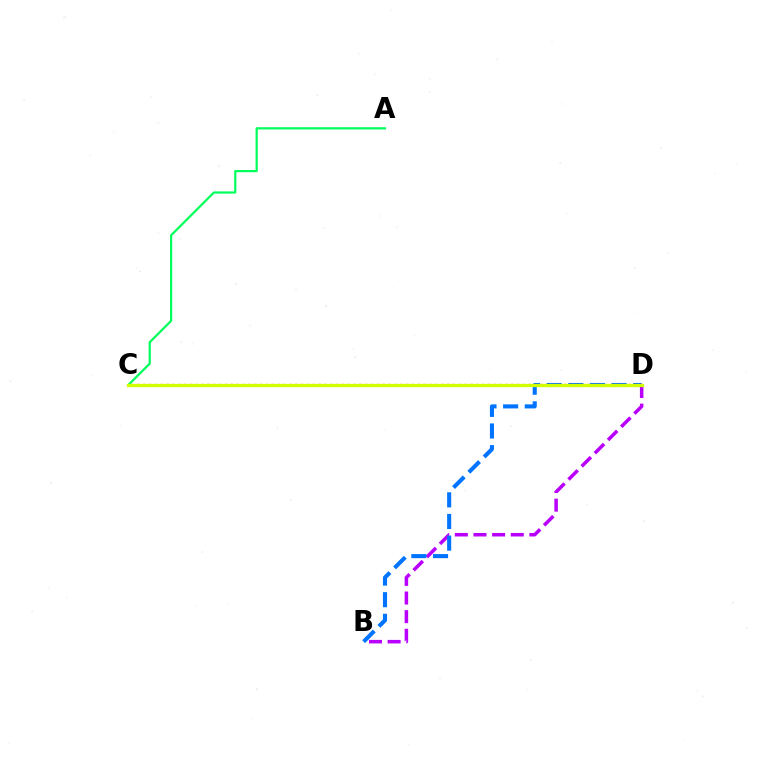{('B', 'D'): [{'color': '#b900ff', 'line_style': 'dashed', 'thickness': 2.53}, {'color': '#0074ff', 'line_style': 'dashed', 'thickness': 2.94}], ('C', 'D'): [{'color': '#ff0000', 'line_style': 'dotted', 'thickness': 1.59}, {'color': '#d1ff00', 'line_style': 'solid', 'thickness': 2.37}], ('A', 'C'): [{'color': '#00ff5c', 'line_style': 'solid', 'thickness': 1.59}]}